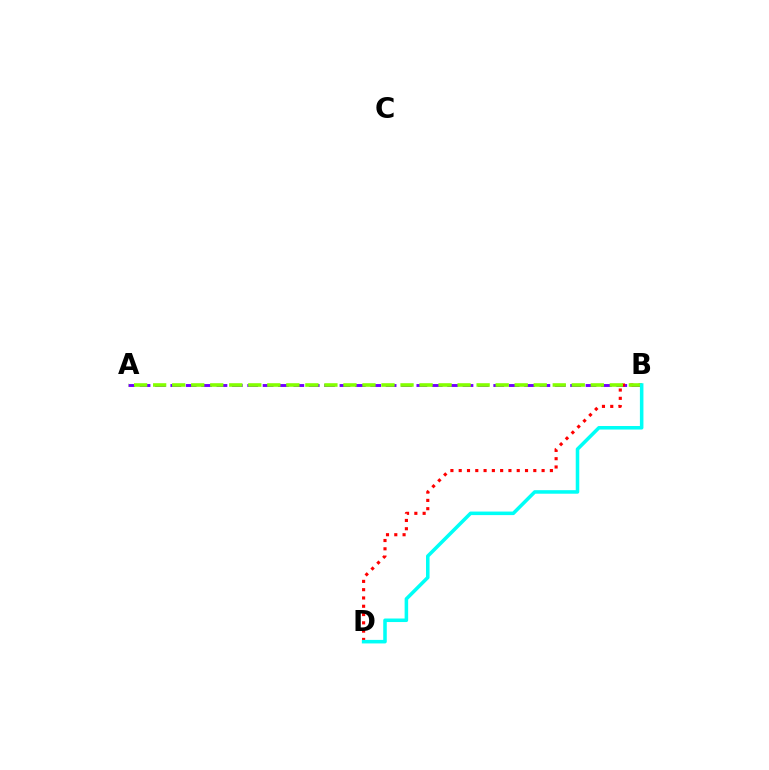{('A', 'B'): [{'color': '#7200ff', 'line_style': 'dashed', 'thickness': 2.09}, {'color': '#84ff00', 'line_style': 'dashed', 'thickness': 2.58}], ('B', 'D'): [{'color': '#ff0000', 'line_style': 'dotted', 'thickness': 2.25}, {'color': '#00fff6', 'line_style': 'solid', 'thickness': 2.55}]}